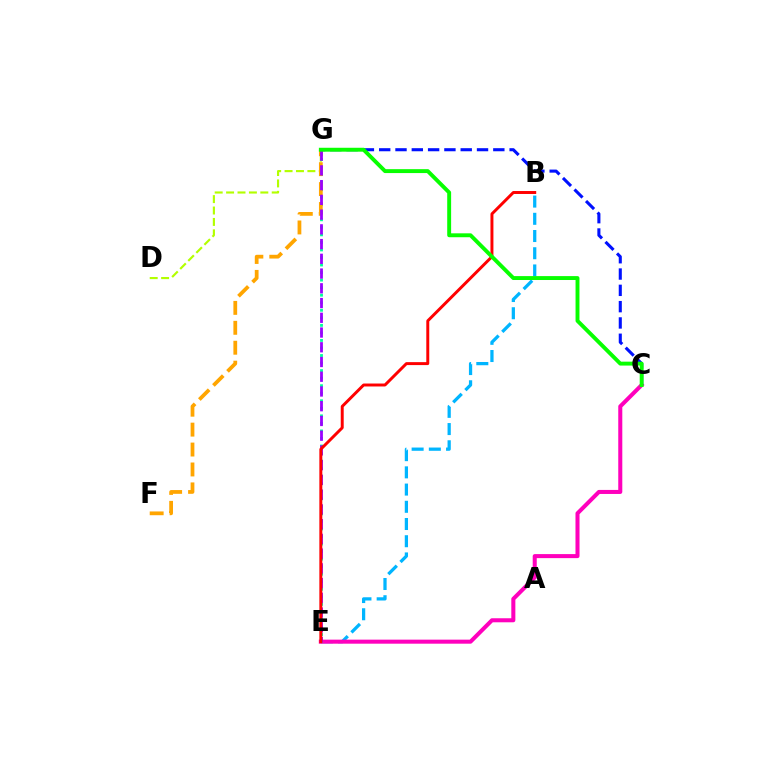{('B', 'E'): [{'color': '#00b5ff', 'line_style': 'dashed', 'thickness': 2.34}, {'color': '#ff0000', 'line_style': 'solid', 'thickness': 2.13}], ('C', 'E'): [{'color': '#ff00bd', 'line_style': 'solid', 'thickness': 2.91}], ('D', 'G'): [{'color': '#b3ff00', 'line_style': 'dashed', 'thickness': 1.55}], ('C', 'G'): [{'color': '#0010ff', 'line_style': 'dashed', 'thickness': 2.21}, {'color': '#08ff00', 'line_style': 'solid', 'thickness': 2.81}], ('E', 'G'): [{'color': '#00ff9d', 'line_style': 'dotted', 'thickness': 2.05}, {'color': '#9b00ff', 'line_style': 'dashed', 'thickness': 2.0}], ('F', 'G'): [{'color': '#ffa500', 'line_style': 'dashed', 'thickness': 2.71}]}